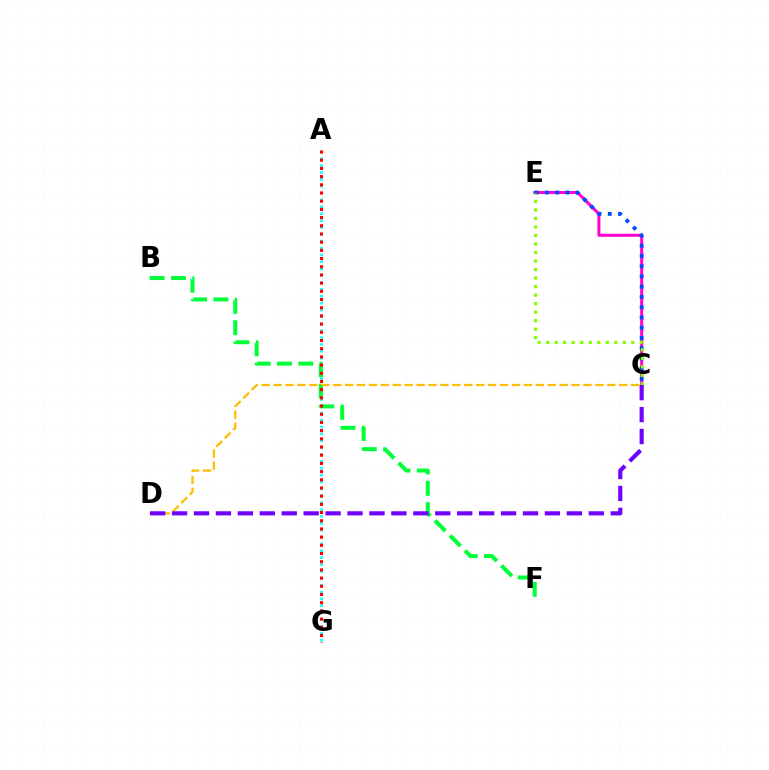{('A', 'G'): [{'color': '#00fff6', 'line_style': 'dotted', 'thickness': 1.87}, {'color': '#ff0000', 'line_style': 'dotted', 'thickness': 2.23}], ('C', 'E'): [{'color': '#ff00cf', 'line_style': 'solid', 'thickness': 2.16}, {'color': '#004bff', 'line_style': 'dotted', 'thickness': 2.78}, {'color': '#84ff00', 'line_style': 'dotted', 'thickness': 2.31}], ('B', 'F'): [{'color': '#00ff39', 'line_style': 'dashed', 'thickness': 2.89}], ('C', 'D'): [{'color': '#ffbd00', 'line_style': 'dashed', 'thickness': 1.62}, {'color': '#7200ff', 'line_style': 'dashed', 'thickness': 2.98}]}